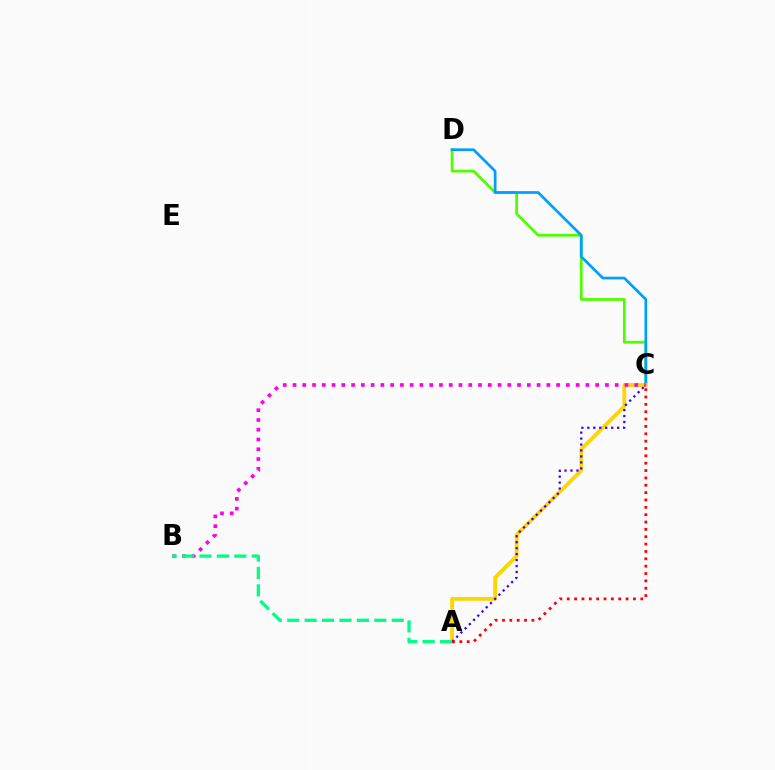{('C', 'D'): [{'color': '#4fff00', 'line_style': 'solid', 'thickness': 1.99}, {'color': '#009eff', 'line_style': 'solid', 'thickness': 1.94}], ('A', 'C'): [{'color': '#ffd500', 'line_style': 'solid', 'thickness': 2.73}, {'color': '#3700ff', 'line_style': 'dotted', 'thickness': 1.62}, {'color': '#ff0000', 'line_style': 'dotted', 'thickness': 2.0}], ('B', 'C'): [{'color': '#ff00ed', 'line_style': 'dotted', 'thickness': 2.65}], ('A', 'B'): [{'color': '#00ff86', 'line_style': 'dashed', 'thickness': 2.37}]}